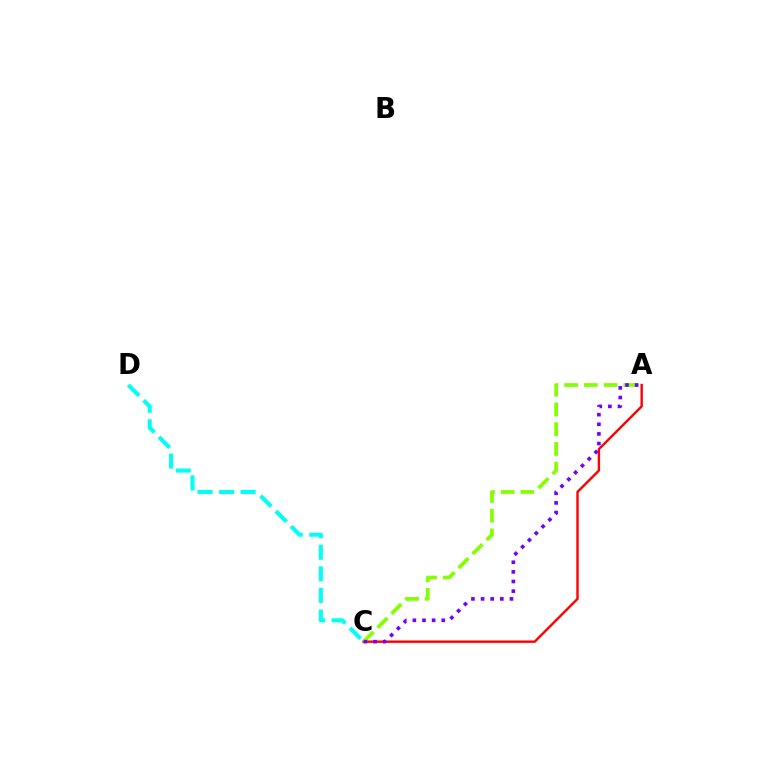{('A', 'C'): [{'color': '#ff0000', 'line_style': 'solid', 'thickness': 1.73}, {'color': '#84ff00', 'line_style': 'dashed', 'thickness': 2.68}, {'color': '#7200ff', 'line_style': 'dotted', 'thickness': 2.62}], ('C', 'D'): [{'color': '#00fff6', 'line_style': 'dashed', 'thickness': 2.93}]}